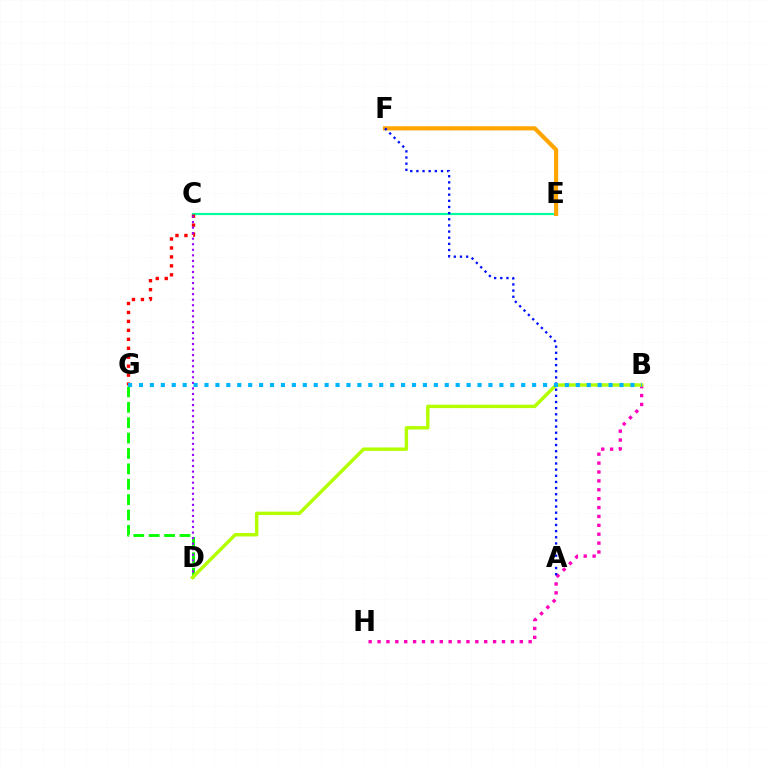{('C', 'E'): [{'color': '#00ff9d', 'line_style': 'solid', 'thickness': 1.58}], ('B', 'H'): [{'color': '#ff00bd', 'line_style': 'dotted', 'thickness': 2.42}], ('D', 'G'): [{'color': '#08ff00', 'line_style': 'dashed', 'thickness': 2.09}], ('C', 'G'): [{'color': '#ff0000', 'line_style': 'dotted', 'thickness': 2.43}], ('E', 'F'): [{'color': '#ffa500', 'line_style': 'solid', 'thickness': 2.99}], ('A', 'F'): [{'color': '#0010ff', 'line_style': 'dotted', 'thickness': 1.67}], ('C', 'D'): [{'color': '#9b00ff', 'line_style': 'dotted', 'thickness': 1.51}], ('B', 'D'): [{'color': '#b3ff00', 'line_style': 'solid', 'thickness': 2.47}], ('B', 'G'): [{'color': '#00b5ff', 'line_style': 'dotted', 'thickness': 2.97}]}